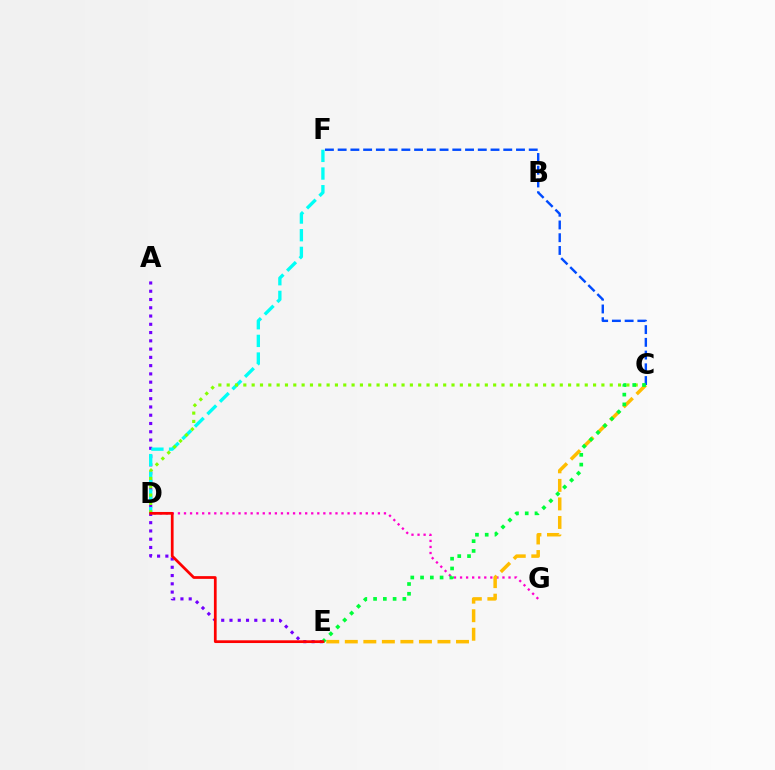{('A', 'E'): [{'color': '#7200ff', 'line_style': 'dotted', 'thickness': 2.25}], ('D', 'G'): [{'color': '#ff00cf', 'line_style': 'dotted', 'thickness': 1.65}], ('C', 'E'): [{'color': '#ffbd00', 'line_style': 'dashed', 'thickness': 2.52}, {'color': '#00ff39', 'line_style': 'dotted', 'thickness': 2.65}], ('D', 'F'): [{'color': '#00fff6', 'line_style': 'dashed', 'thickness': 2.4}], ('C', 'D'): [{'color': '#84ff00', 'line_style': 'dotted', 'thickness': 2.26}], ('C', 'F'): [{'color': '#004bff', 'line_style': 'dashed', 'thickness': 1.73}], ('D', 'E'): [{'color': '#ff0000', 'line_style': 'solid', 'thickness': 1.97}]}